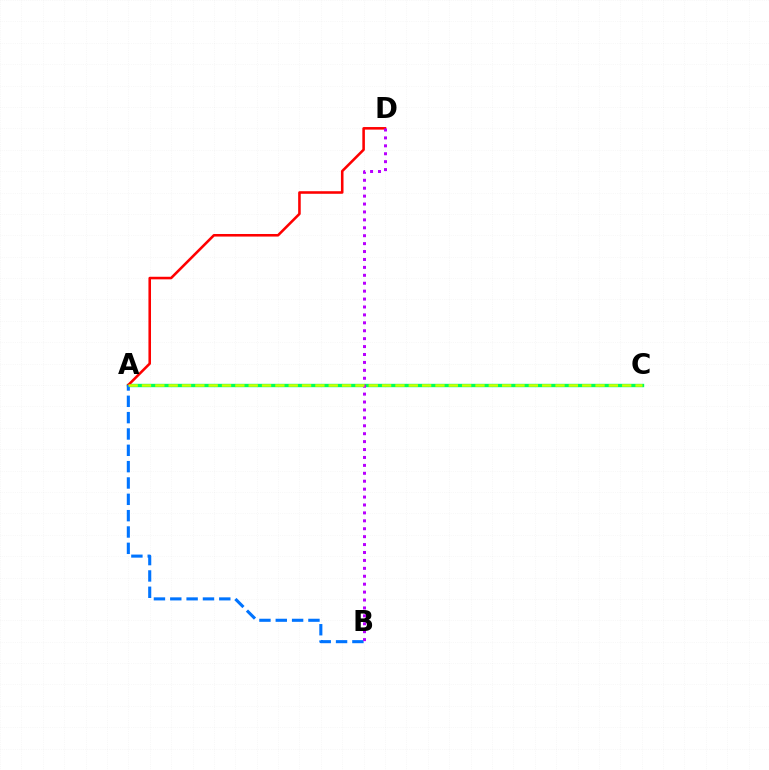{('A', 'C'): [{'color': '#00ff5c', 'line_style': 'solid', 'thickness': 2.43}, {'color': '#d1ff00', 'line_style': 'dashed', 'thickness': 1.81}], ('A', 'D'): [{'color': '#ff0000', 'line_style': 'solid', 'thickness': 1.85}], ('A', 'B'): [{'color': '#0074ff', 'line_style': 'dashed', 'thickness': 2.22}], ('B', 'D'): [{'color': '#b900ff', 'line_style': 'dotted', 'thickness': 2.15}]}